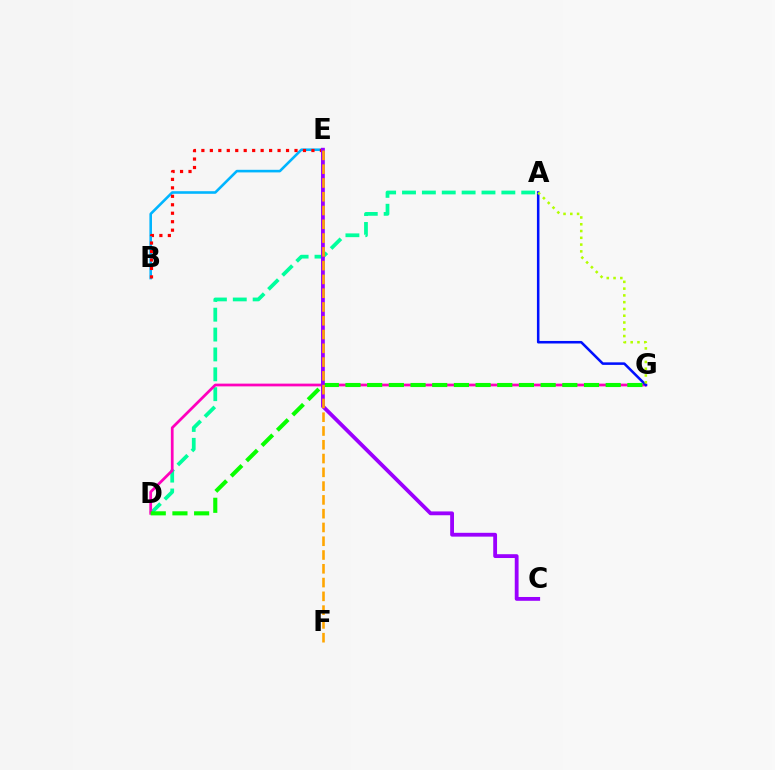{('A', 'D'): [{'color': '#00ff9d', 'line_style': 'dashed', 'thickness': 2.7}], ('B', 'E'): [{'color': '#00b5ff', 'line_style': 'solid', 'thickness': 1.87}, {'color': '#ff0000', 'line_style': 'dotted', 'thickness': 2.3}], ('D', 'G'): [{'color': '#ff00bd', 'line_style': 'solid', 'thickness': 1.98}, {'color': '#08ff00', 'line_style': 'dashed', 'thickness': 2.95}], ('A', 'G'): [{'color': '#0010ff', 'line_style': 'solid', 'thickness': 1.83}, {'color': '#b3ff00', 'line_style': 'dotted', 'thickness': 1.84}], ('C', 'E'): [{'color': '#9b00ff', 'line_style': 'solid', 'thickness': 2.75}], ('E', 'F'): [{'color': '#ffa500', 'line_style': 'dashed', 'thickness': 1.87}]}